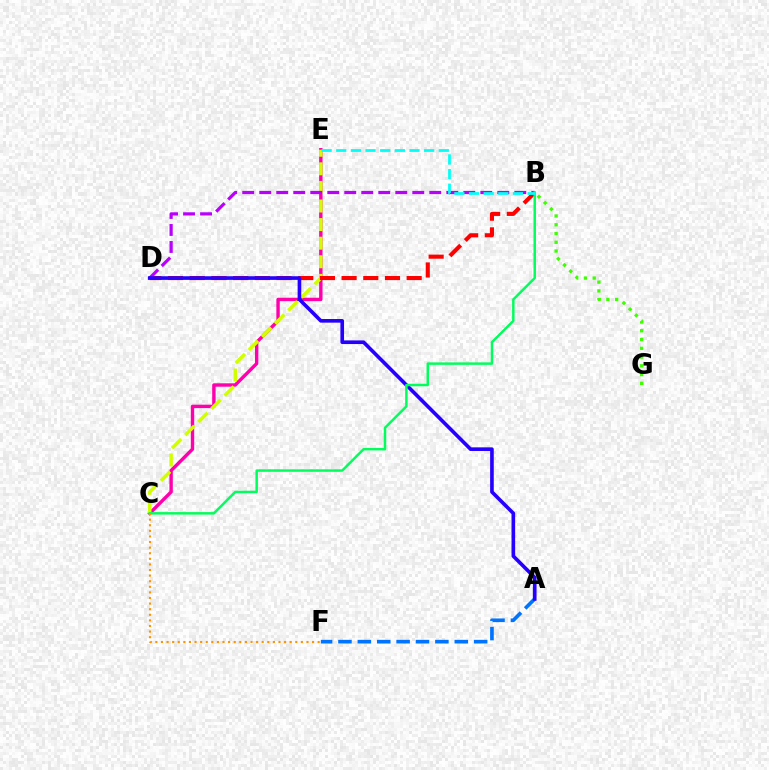{('C', 'E'): [{'color': '#ff00ac', 'line_style': 'solid', 'thickness': 2.44}, {'color': '#d1ff00', 'line_style': 'dashed', 'thickness': 2.52}], ('A', 'F'): [{'color': '#0074ff', 'line_style': 'dashed', 'thickness': 2.63}], ('B', 'D'): [{'color': '#ff0000', 'line_style': 'dashed', 'thickness': 2.95}, {'color': '#b900ff', 'line_style': 'dashed', 'thickness': 2.31}], ('A', 'D'): [{'color': '#2500ff', 'line_style': 'solid', 'thickness': 2.62}], ('B', 'C'): [{'color': '#00ff5c', 'line_style': 'solid', 'thickness': 1.78}], ('B', 'E'): [{'color': '#00fff6', 'line_style': 'dashed', 'thickness': 1.99}], ('B', 'G'): [{'color': '#3dff00', 'line_style': 'dotted', 'thickness': 2.38}], ('C', 'F'): [{'color': '#ff9400', 'line_style': 'dotted', 'thickness': 1.52}]}